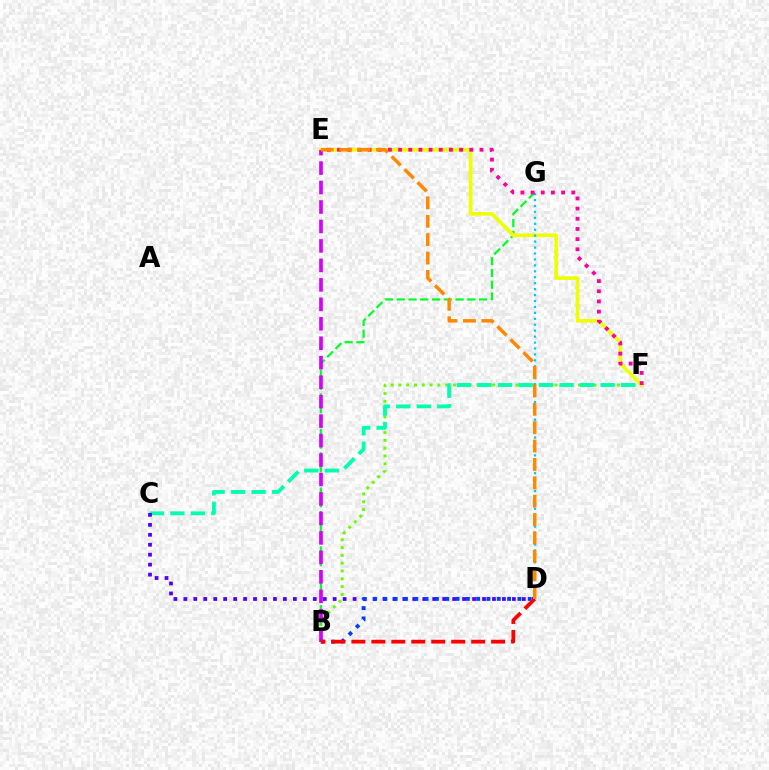{('B', 'F'): [{'color': '#66ff00', 'line_style': 'dotted', 'thickness': 2.12}], ('B', 'G'): [{'color': '#00ff27', 'line_style': 'dashed', 'thickness': 1.6}], ('E', 'F'): [{'color': '#eeff00', 'line_style': 'solid', 'thickness': 2.62}, {'color': '#ff00a0', 'line_style': 'dotted', 'thickness': 2.76}], ('C', 'F'): [{'color': '#00ffaf', 'line_style': 'dashed', 'thickness': 2.79}], ('D', 'G'): [{'color': '#00c7ff', 'line_style': 'dotted', 'thickness': 1.61}], ('C', 'D'): [{'color': '#4f00ff', 'line_style': 'dotted', 'thickness': 2.7}], ('B', 'E'): [{'color': '#d600ff', 'line_style': 'dashed', 'thickness': 2.64}], ('B', 'D'): [{'color': '#003fff', 'line_style': 'dotted', 'thickness': 2.8}, {'color': '#ff0000', 'line_style': 'dashed', 'thickness': 2.71}], ('D', 'E'): [{'color': '#ff8800', 'line_style': 'dashed', 'thickness': 2.5}]}